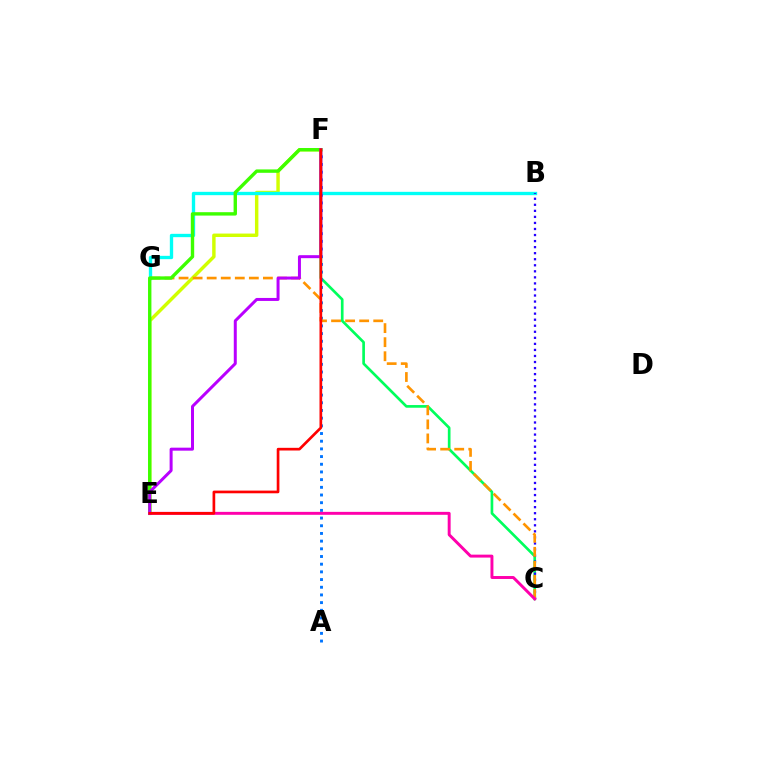{('E', 'F'): [{'color': '#d1ff00', 'line_style': 'solid', 'thickness': 2.47}, {'color': '#3dff00', 'line_style': 'solid', 'thickness': 2.44}, {'color': '#b900ff', 'line_style': 'solid', 'thickness': 2.16}, {'color': '#ff0000', 'line_style': 'solid', 'thickness': 1.93}], ('B', 'G'): [{'color': '#00fff6', 'line_style': 'solid', 'thickness': 2.4}], ('C', 'F'): [{'color': '#00ff5c', 'line_style': 'solid', 'thickness': 1.92}], ('B', 'C'): [{'color': '#2500ff', 'line_style': 'dotted', 'thickness': 1.64}], ('A', 'F'): [{'color': '#0074ff', 'line_style': 'dotted', 'thickness': 2.09}], ('C', 'G'): [{'color': '#ff9400', 'line_style': 'dashed', 'thickness': 1.91}], ('C', 'E'): [{'color': '#ff00ac', 'line_style': 'solid', 'thickness': 2.12}]}